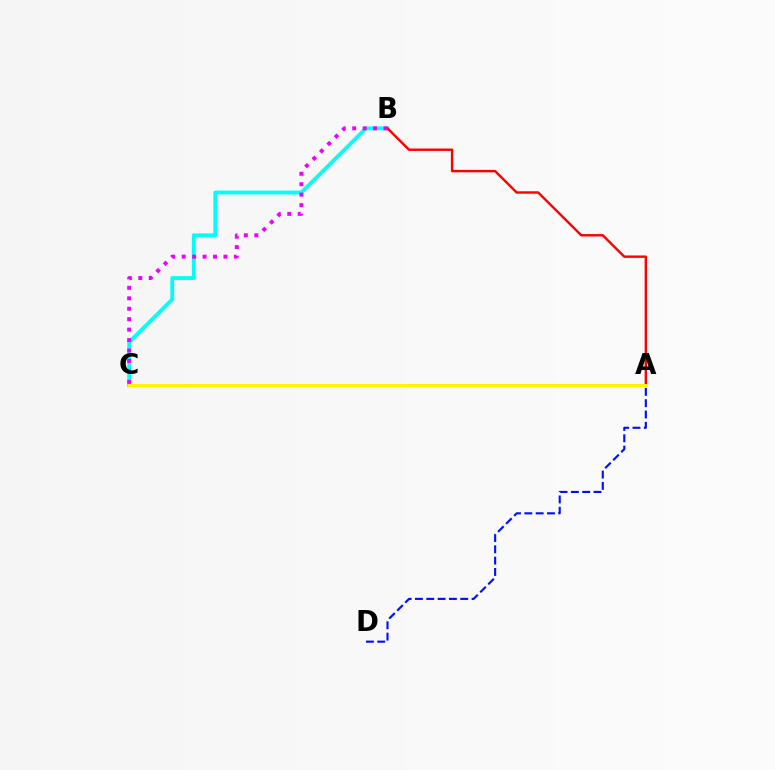{('B', 'C'): [{'color': '#00fff6', 'line_style': 'solid', 'thickness': 2.76}, {'color': '#ee00ff', 'line_style': 'dotted', 'thickness': 2.84}], ('A', 'C'): [{'color': '#08ff00', 'line_style': 'dotted', 'thickness': 1.9}, {'color': '#fcf500', 'line_style': 'solid', 'thickness': 2.15}], ('A', 'B'): [{'color': '#ff0000', 'line_style': 'solid', 'thickness': 1.74}], ('A', 'D'): [{'color': '#0010ff', 'line_style': 'dashed', 'thickness': 1.54}]}